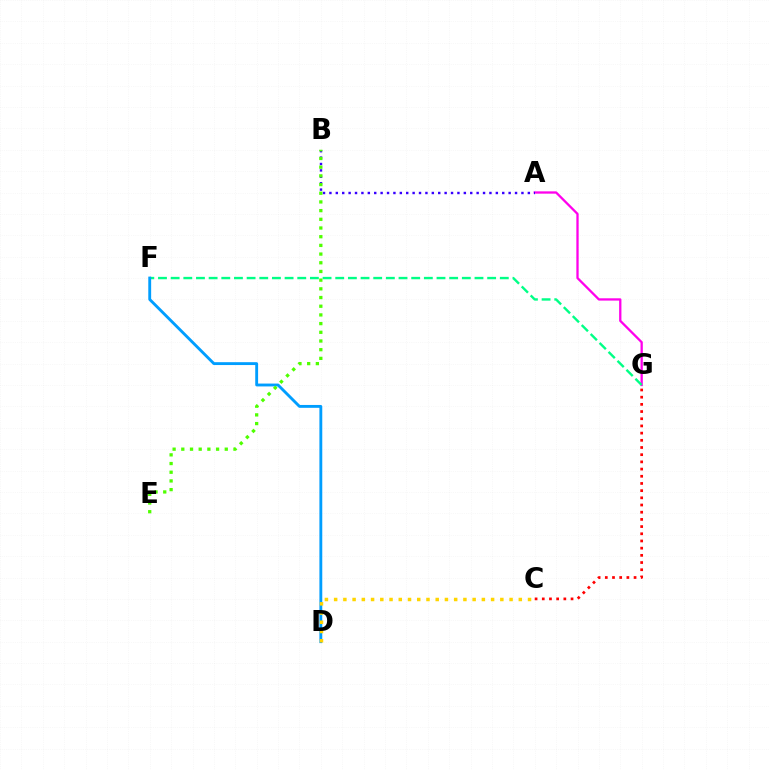{('A', 'G'): [{'color': '#ff00ed', 'line_style': 'solid', 'thickness': 1.65}], ('F', 'G'): [{'color': '#00ff86', 'line_style': 'dashed', 'thickness': 1.72}], ('A', 'B'): [{'color': '#3700ff', 'line_style': 'dotted', 'thickness': 1.74}], ('D', 'F'): [{'color': '#009eff', 'line_style': 'solid', 'thickness': 2.06}], ('C', 'G'): [{'color': '#ff0000', 'line_style': 'dotted', 'thickness': 1.95}], ('B', 'E'): [{'color': '#4fff00', 'line_style': 'dotted', 'thickness': 2.36}], ('C', 'D'): [{'color': '#ffd500', 'line_style': 'dotted', 'thickness': 2.51}]}